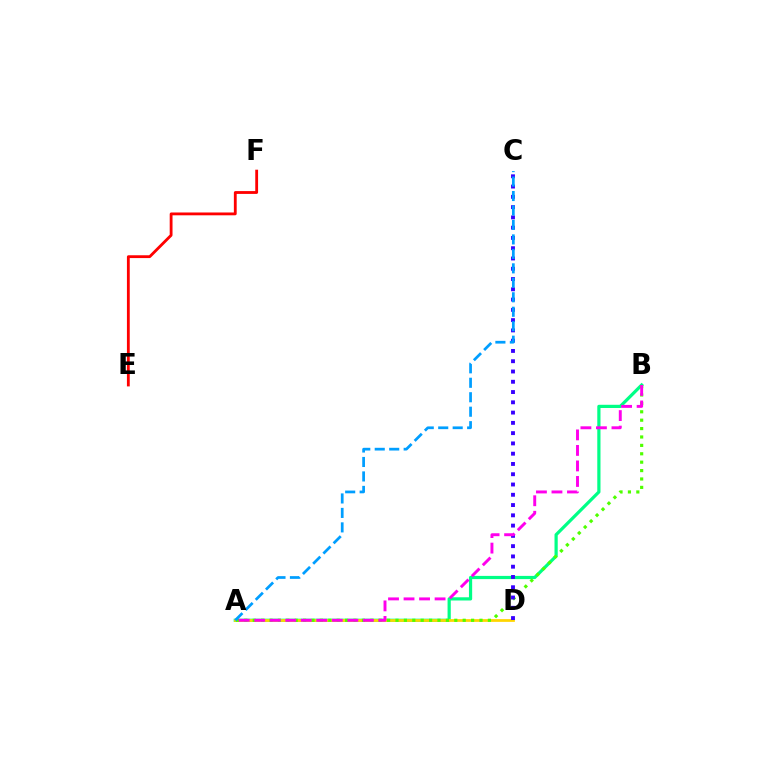{('E', 'F'): [{'color': '#ff0000', 'line_style': 'solid', 'thickness': 2.03}], ('A', 'B'): [{'color': '#00ff86', 'line_style': 'solid', 'thickness': 2.31}, {'color': '#4fff00', 'line_style': 'dotted', 'thickness': 2.28}, {'color': '#ff00ed', 'line_style': 'dashed', 'thickness': 2.11}], ('A', 'D'): [{'color': '#ffd500', 'line_style': 'solid', 'thickness': 1.98}], ('C', 'D'): [{'color': '#3700ff', 'line_style': 'dotted', 'thickness': 2.79}], ('A', 'C'): [{'color': '#009eff', 'line_style': 'dashed', 'thickness': 1.97}]}